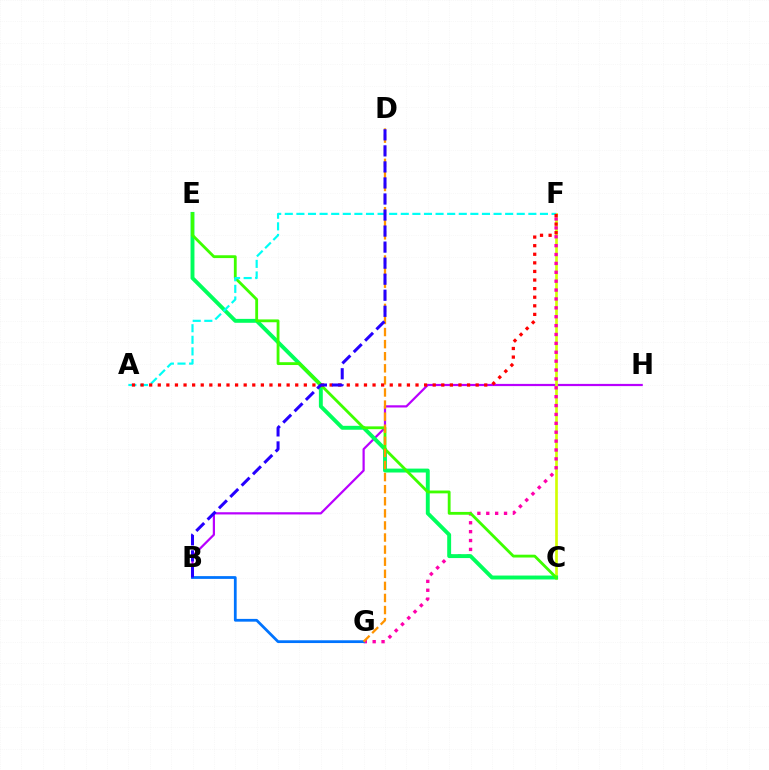{('B', 'H'): [{'color': '#b900ff', 'line_style': 'solid', 'thickness': 1.59}], ('C', 'F'): [{'color': '#d1ff00', 'line_style': 'solid', 'thickness': 1.91}], ('F', 'G'): [{'color': '#ff00ac', 'line_style': 'dotted', 'thickness': 2.41}], ('C', 'E'): [{'color': '#00ff5c', 'line_style': 'solid', 'thickness': 2.81}, {'color': '#3dff00', 'line_style': 'solid', 'thickness': 2.03}], ('B', 'G'): [{'color': '#0074ff', 'line_style': 'solid', 'thickness': 1.99}], ('A', 'F'): [{'color': '#00fff6', 'line_style': 'dashed', 'thickness': 1.58}, {'color': '#ff0000', 'line_style': 'dotted', 'thickness': 2.33}], ('D', 'G'): [{'color': '#ff9400', 'line_style': 'dashed', 'thickness': 1.64}], ('B', 'D'): [{'color': '#2500ff', 'line_style': 'dashed', 'thickness': 2.18}]}